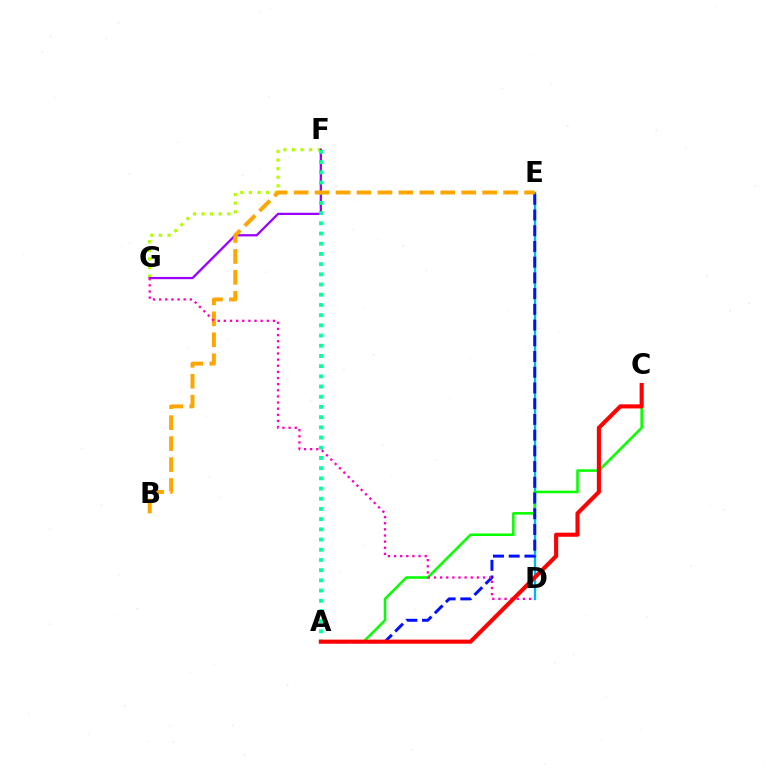{('D', 'E'): [{'color': '#00b5ff', 'line_style': 'solid', 'thickness': 1.69}], ('F', 'G'): [{'color': '#b3ff00', 'line_style': 'dotted', 'thickness': 2.33}, {'color': '#9b00ff', 'line_style': 'solid', 'thickness': 1.63}], ('A', 'C'): [{'color': '#08ff00', 'line_style': 'solid', 'thickness': 1.84}, {'color': '#ff0000', 'line_style': 'solid', 'thickness': 2.94}], ('A', 'E'): [{'color': '#0010ff', 'line_style': 'dashed', 'thickness': 2.14}], ('A', 'F'): [{'color': '#00ff9d', 'line_style': 'dotted', 'thickness': 2.77}], ('B', 'E'): [{'color': '#ffa500', 'line_style': 'dashed', 'thickness': 2.85}], ('D', 'G'): [{'color': '#ff00bd', 'line_style': 'dotted', 'thickness': 1.67}]}